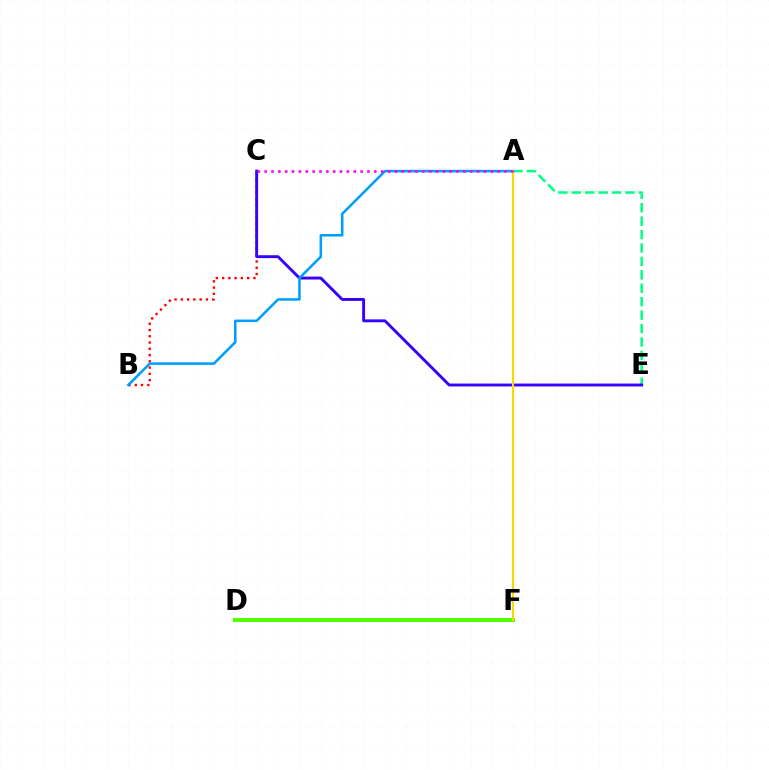{('B', 'C'): [{'color': '#ff0000', 'line_style': 'dotted', 'thickness': 1.7}], ('A', 'E'): [{'color': '#00ff86', 'line_style': 'dashed', 'thickness': 1.82}], ('D', 'F'): [{'color': '#4fff00', 'line_style': 'solid', 'thickness': 2.91}], ('C', 'E'): [{'color': '#3700ff', 'line_style': 'solid', 'thickness': 2.08}], ('A', 'B'): [{'color': '#009eff', 'line_style': 'solid', 'thickness': 1.83}], ('A', 'F'): [{'color': '#ffd500', 'line_style': 'solid', 'thickness': 1.52}], ('A', 'C'): [{'color': '#ff00ed', 'line_style': 'dotted', 'thickness': 1.86}]}